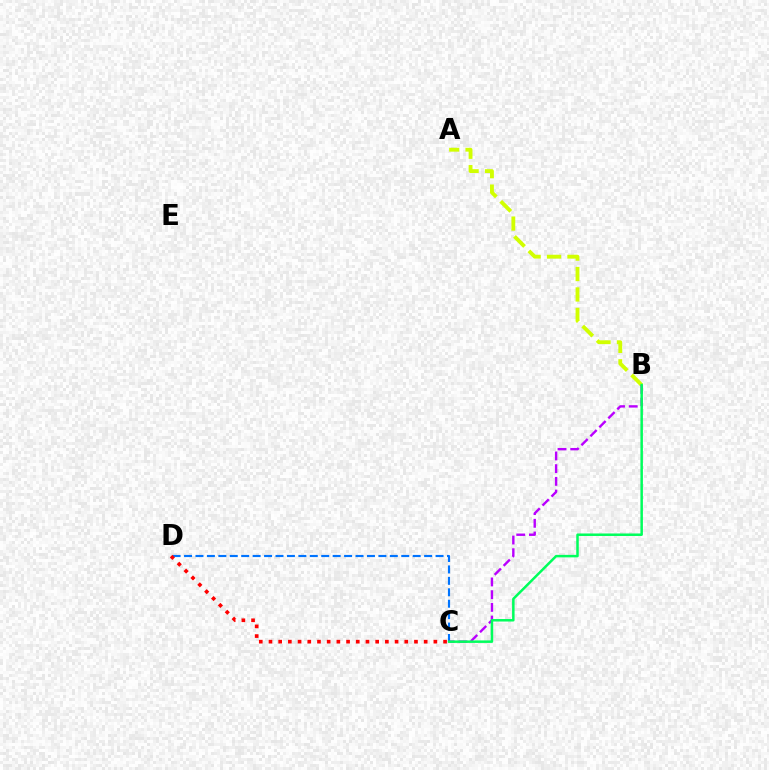{('A', 'B'): [{'color': '#d1ff00', 'line_style': 'dashed', 'thickness': 2.77}], ('C', 'D'): [{'color': '#0074ff', 'line_style': 'dashed', 'thickness': 1.55}, {'color': '#ff0000', 'line_style': 'dotted', 'thickness': 2.64}], ('B', 'C'): [{'color': '#b900ff', 'line_style': 'dashed', 'thickness': 1.73}, {'color': '#00ff5c', 'line_style': 'solid', 'thickness': 1.8}]}